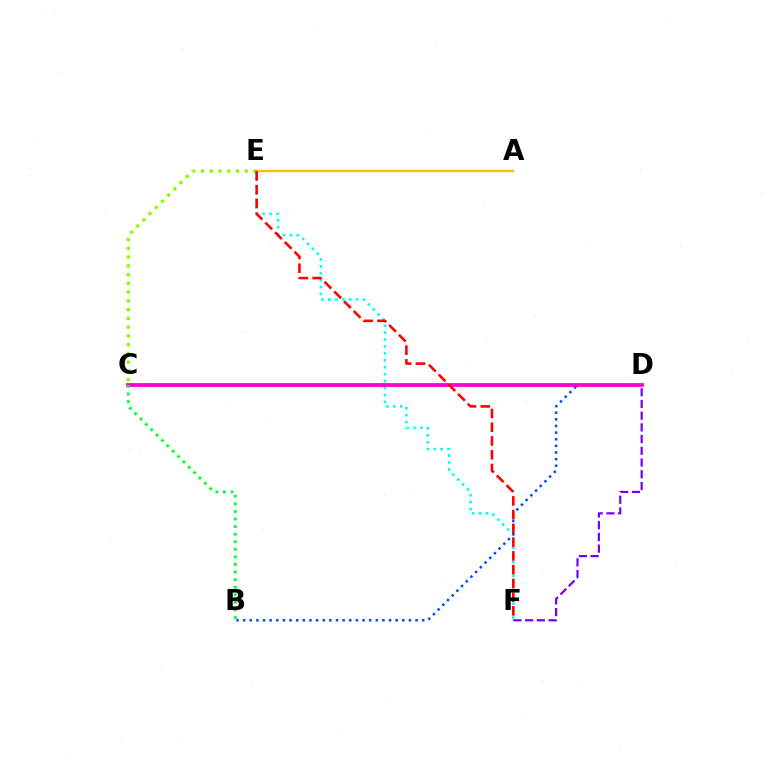{('E', 'F'): [{'color': '#00fff6', 'line_style': 'dotted', 'thickness': 1.88}, {'color': '#ff0000', 'line_style': 'dashed', 'thickness': 1.87}], ('B', 'D'): [{'color': '#004bff', 'line_style': 'dotted', 'thickness': 1.8}], ('D', 'F'): [{'color': '#7200ff', 'line_style': 'dashed', 'thickness': 1.59}], ('C', 'D'): [{'color': '#ff00cf', 'line_style': 'solid', 'thickness': 2.73}], ('A', 'E'): [{'color': '#ffbd00', 'line_style': 'solid', 'thickness': 1.68}], ('C', 'E'): [{'color': '#84ff00', 'line_style': 'dotted', 'thickness': 2.38}], ('B', 'C'): [{'color': '#00ff39', 'line_style': 'dotted', 'thickness': 2.06}]}